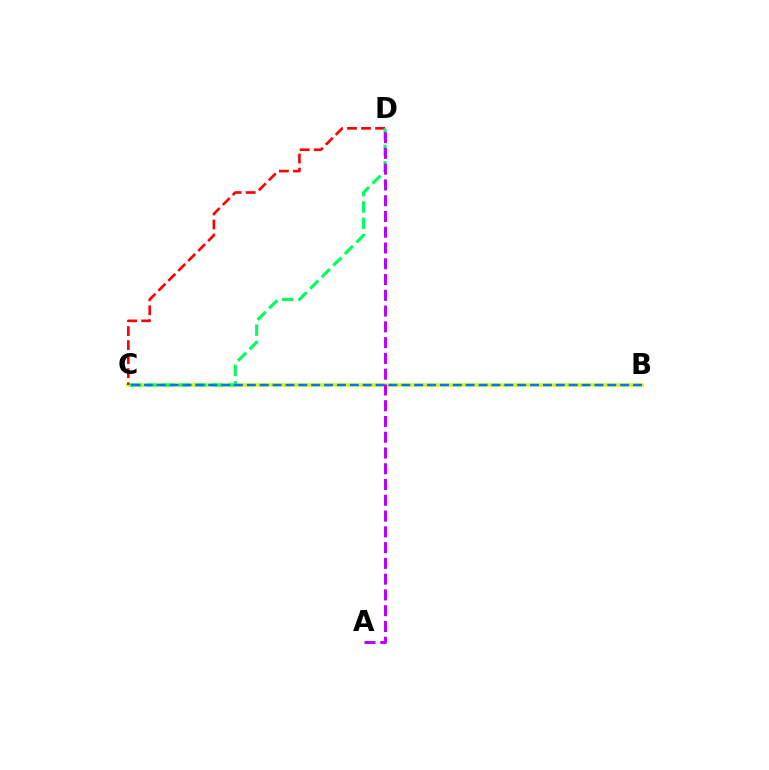{('B', 'C'): [{'color': '#d1ff00', 'line_style': 'solid', 'thickness': 2.55}, {'color': '#0074ff', 'line_style': 'dashed', 'thickness': 1.75}], ('C', 'D'): [{'color': '#ff0000', 'line_style': 'dashed', 'thickness': 1.91}, {'color': '#00ff5c', 'line_style': 'dashed', 'thickness': 2.22}], ('A', 'D'): [{'color': '#b900ff', 'line_style': 'dashed', 'thickness': 2.14}]}